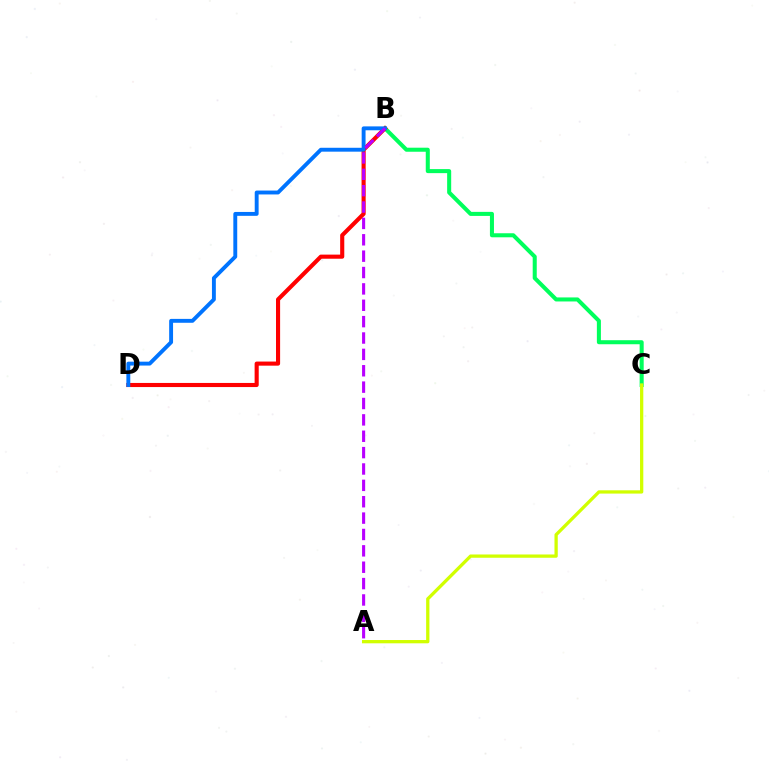{('B', 'C'): [{'color': '#00ff5c', 'line_style': 'solid', 'thickness': 2.91}], ('B', 'D'): [{'color': '#ff0000', 'line_style': 'solid', 'thickness': 2.96}, {'color': '#0074ff', 'line_style': 'solid', 'thickness': 2.8}], ('A', 'C'): [{'color': '#d1ff00', 'line_style': 'solid', 'thickness': 2.36}], ('A', 'B'): [{'color': '#b900ff', 'line_style': 'dashed', 'thickness': 2.22}]}